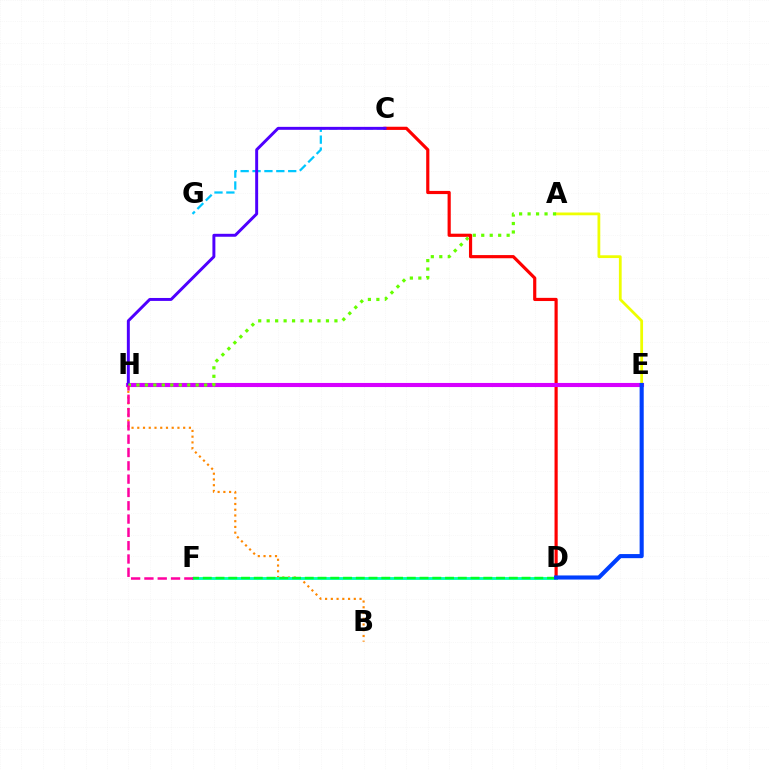{('C', 'G'): [{'color': '#00c7ff', 'line_style': 'dashed', 'thickness': 1.62}], ('C', 'D'): [{'color': '#ff0000', 'line_style': 'solid', 'thickness': 2.28}], ('A', 'E'): [{'color': '#eeff00', 'line_style': 'solid', 'thickness': 2.0}], ('B', 'H'): [{'color': '#ff8800', 'line_style': 'dotted', 'thickness': 1.56}], ('E', 'H'): [{'color': '#d600ff', 'line_style': 'solid', 'thickness': 2.95}], ('D', 'F'): [{'color': '#00ffaf', 'line_style': 'solid', 'thickness': 2.04}, {'color': '#00ff27', 'line_style': 'dashed', 'thickness': 1.73}], ('C', 'H'): [{'color': '#4f00ff', 'line_style': 'solid', 'thickness': 2.12}], ('A', 'H'): [{'color': '#66ff00', 'line_style': 'dotted', 'thickness': 2.3}], ('F', 'H'): [{'color': '#ff00a0', 'line_style': 'dashed', 'thickness': 1.81}], ('D', 'E'): [{'color': '#003fff', 'line_style': 'solid', 'thickness': 2.95}]}